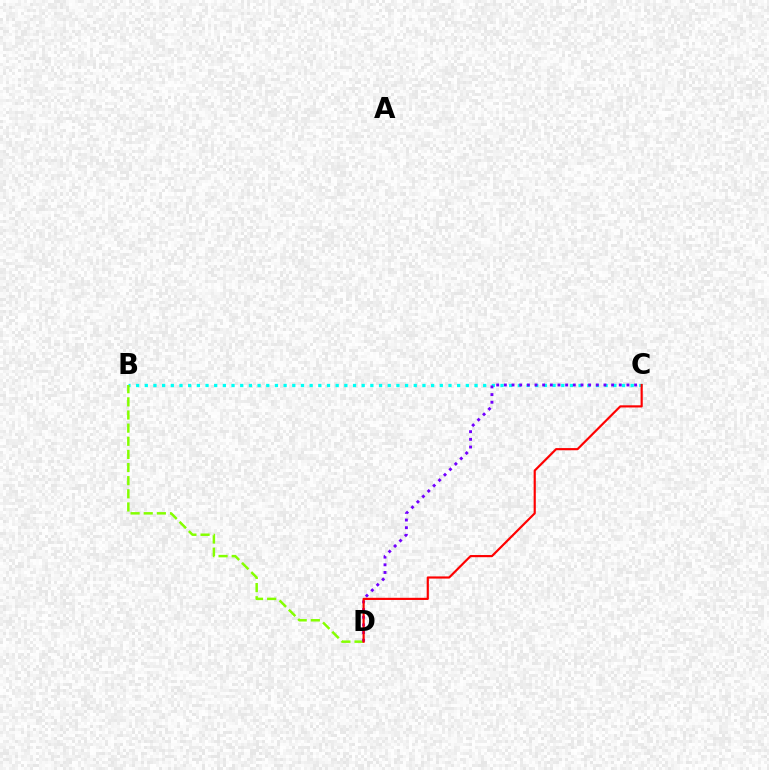{('B', 'C'): [{'color': '#00fff6', 'line_style': 'dotted', 'thickness': 2.36}], ('B', 'D'): [{'color': '#84ff00', 'line_style': 'dashed', 'thickness': 1.78}], ('C', 'D'): [{'color': '#7200ff', 'line_style': 'dotted', 'thickness': 2.08}, {'color': '#ff0000', 'line_style': 'solid', 'thickness': 1.56}]}